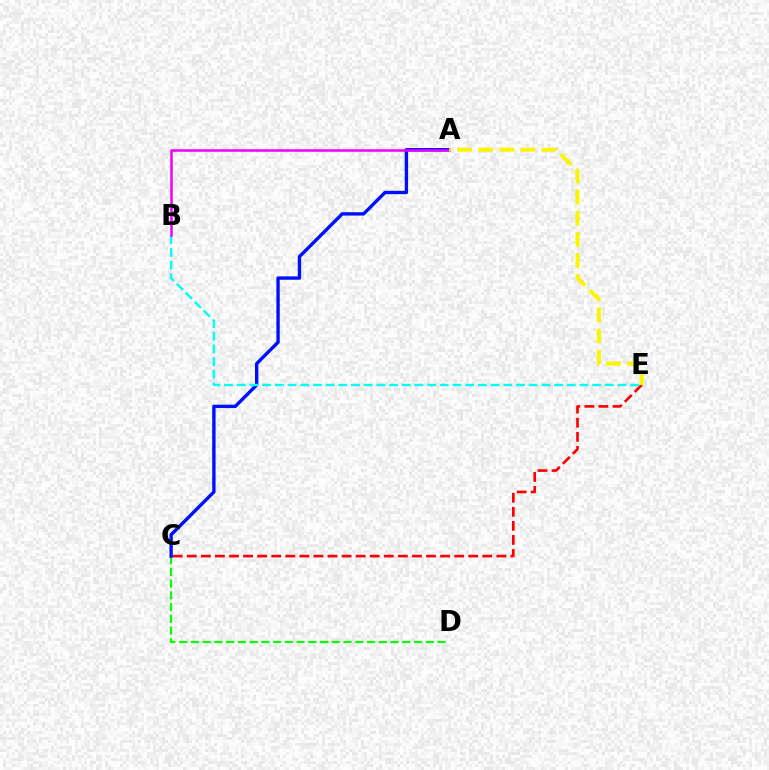{('C', 'D'): [{'color': '#08ff00', 'line_style': 'dashed', 'thickness': 1.6}], ('C', 'E'): [{'color': '#ff0000', 'line_style': 'dashed', 'thickness': 1.91}], ('A', 'C'): [{'color': '#0010ff', 'line_style': 'solid', 'thickness': 2.43}], ('B', 'E'): [{'color': '#00fff6', 'line_style': 'dashed', 'thickness': 1.72}], ('A', 'B'): [{'color': '#ee00ff', 'line_style': 'solid', 'thickness': 1.81}], ('A', 'E'): [{'color': '#fcf500', 'line_style': 'dashed', 'thickness': 2.87}]}